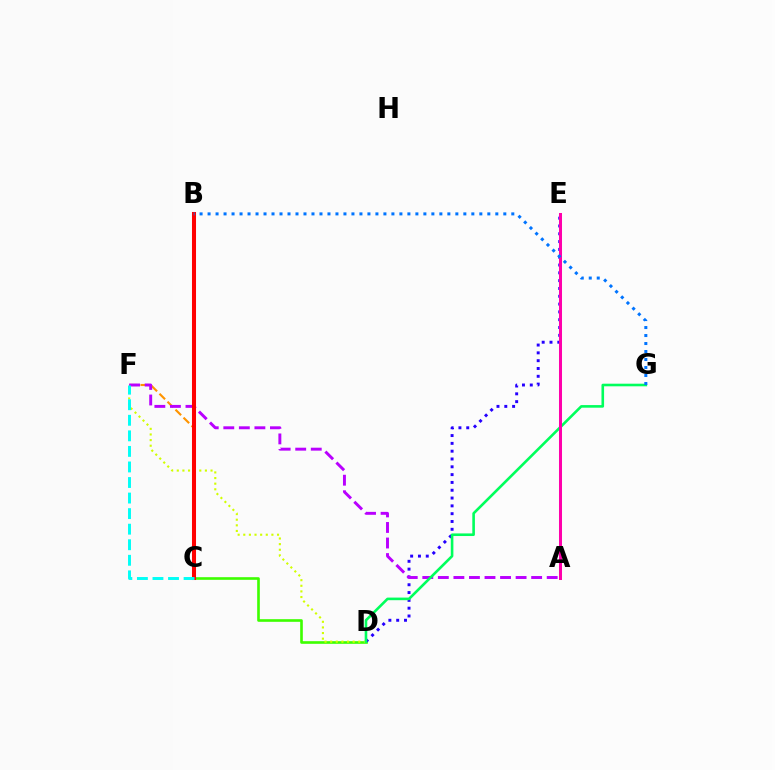{('C', 'D'): [{'color': '#3dff00', 'line_style': 'solid', 'thickness': 1.9}], ('C', 'F'): [{'color': '#ff9400', 'line_style': 'dashed', 'thickness': 1.54}, {'color': '#00fff6', 'line_style': 'dashed', 'thickness': 2.11}], ('D', 'F'): [{'color': '#d1ff00', 'line_style': 'dotted', 'thickness': 1.53}], ('D', 'E'): [{'color': '#2500ff', 'line_style': 'dotted', 'thickness': 2.12}], ('A', 'F'): [{'color': '#b900ff', 'line_style': 'dashed', 'thickness': 2.11}], ('D', 'G'): [{'color': '#00ff5c', 'line_style': 'solid', 'thickness': 1.88}], ('A', 'E'): [{'color': '#ff00ac', 'line_style': 'solid', 'thickness': 2.17}], ('B', 'C'): [{'color': '#ff0000', 'line_style': 'solid', 'thickness': 2.91}], ('B', 'G'): [{'color': '#0074ff', 'line_style': 'dotted', 'thickness': 2.17}]}